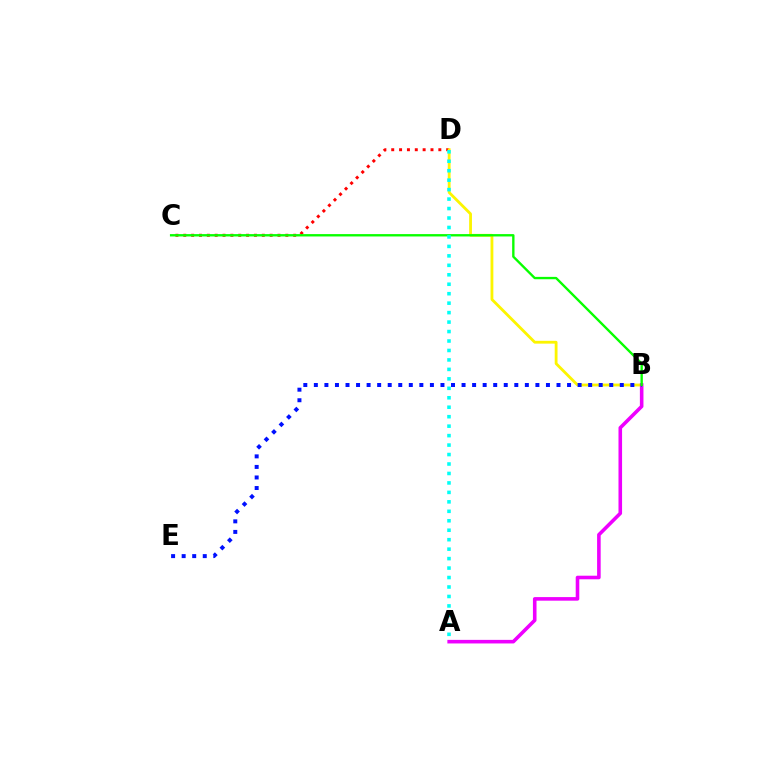{('C', 'D'): [{'color': '#ff0000', 'line_style': 'dotted', 'thickness': 2.13}], ('B', 'D'): [{'color': '#fcf500', 'line_style': 'solid', 'thickness': 2.03}], ('A', 'B'): [{'color': '#ee00ff', 'line_style': 'solid', 'thickness': 2.58}], ('B', 'E'): [{'color': '#0010ff', 'line_style': 'dotted', 'thickness': 2.87}], ('B', 'C'): [{'color': '#08ff00', 'line_style': 'solid', 'thickness': 1.7}], ('A', 'D'): [{'color': '#00fff6', 'line_style': 'dotted', 'thickness': 2.57}]}